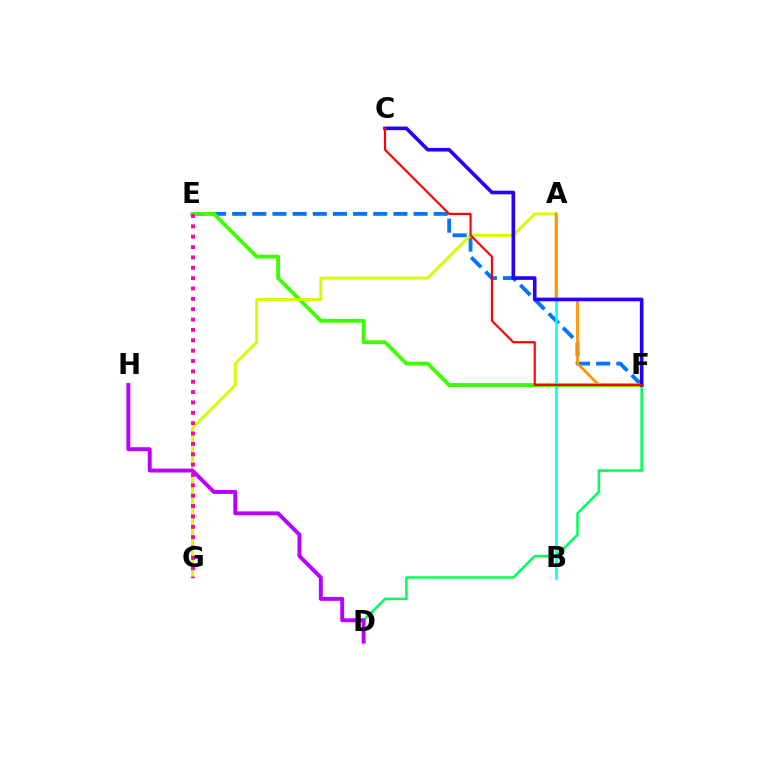{('E', 'F'): [{'color': '#0074ff', 'line_style': 'dashed', 'thickness': 2.74}, {'color': '#3dff00', 'line_style': 'solid', 'thickness': 2.78}], ('D', 'F'): [{'color': '#00ff5c', 'line_style': 'solid', 'thickness': 1.83}], ('A', 'B'): [{'color': '#00fff6', 'line_style': 'solid', 'thickness': 1.86}], ('A', 'G'): [{'color': '#d1ff00', 'line_style': 'solid', 'thickness': 2.08}], ('A', 'F'): [{'color': '#ff9400', 'line_style': 'solid', 'thickness': 2.01}], ('E', 'G'): [{'color': '#ff00ac', 'line_style': 'dotted', 'thickness': 2.82}], ('D', 'H'): [{'color': '#b900ff', 'line_style': 'solid', 'thickness': 2.82}], ('C', 'F'): [{'color': '#2500ff', 'line_style': 'solid', 'thickness': 2.61}, {'color': '#ff0000', 'line_style': 'solid', 'thickness': 1.55}]}